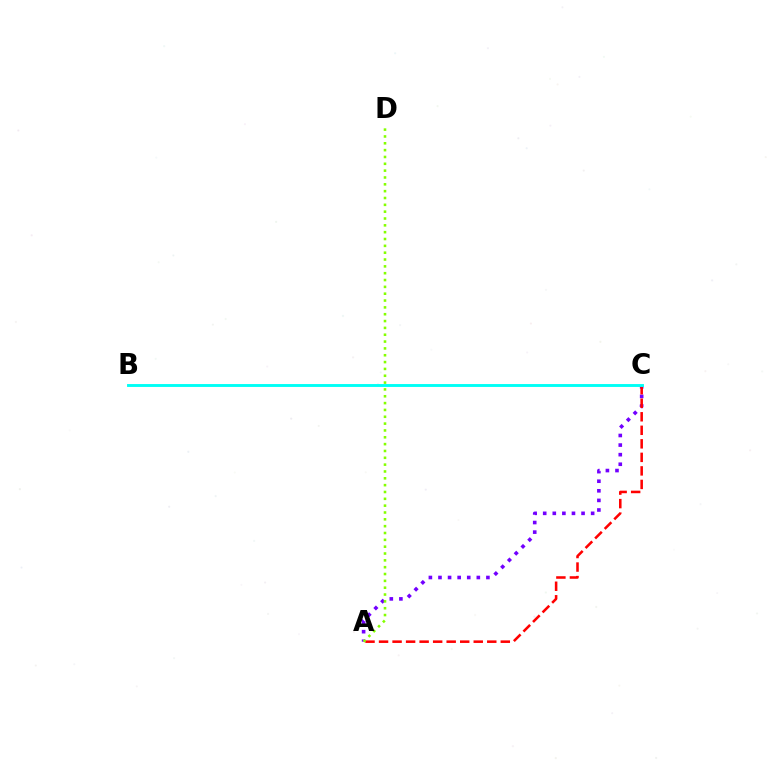{('A', 'C'): [{'color': '#7200ff', 'line_style': 'dotted', 'thickness': 2.61}, {'color': '#ff0000', 'line_style': 'dashed', 'thickness': 1.84}], ('A', 'D'): [{'color': '#84ff00', 'line_style': 'dotted', 'thickness': 1.86}], ('B', 'C'): [{'color': '#00fff6', 'line_style': 'solid', 'thickness': 2.08}]}